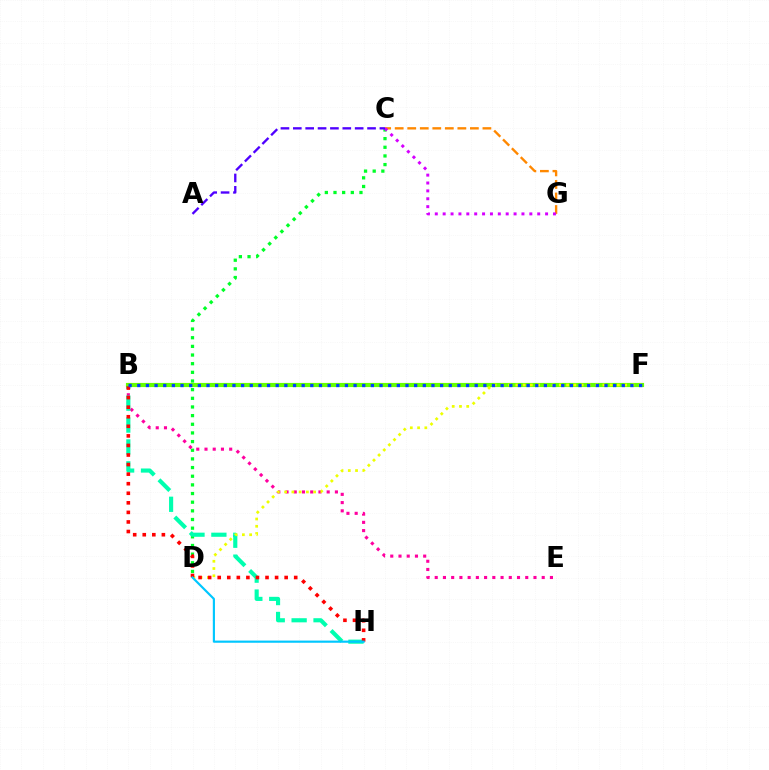{('C', 'G'): [{'color': '#ff8800', 'line_style': 'dashed', 'thickness': 1.7}, {'color': '#d600ff', 'line_style': 'dotted', 'thickness': 2.14}], ('C', 'D'): [{'color': '#00ff27', 'line_style': 'dotted', 'thickness': 2.35}], ('B', 'E'): [{'color': '#ff00a0', 'line_style': 'dotted', 'thickness': 2.24}], ('B', 'H'): [{'color': '#00ffaf', 'line_style': 'dashed', 'thickness': 2.97}, {'color': '#ff0000', 'line_style': 'dotted', 'thickness': 2.6}], ('B', 'F'): [{'color': '#66ff00', 'line_style': 'solid', 'thickness': 2.99}, {'color': '#003fff', 'line_style': 'dotted', 'thickness': 2.35}], ('D', 'F'): [{'color': '#eeff00', 'line_style': 'dotted', 'thickness': 1.97}], ('D', 'H'): [{'color': '#00c7ff', 'line_style': 'solid', 'thickness': 1.56}], ('A', 'C'): [{'color': '#4f00ff', 'line_style': 'dashed', 'thickness': 1.68}]}